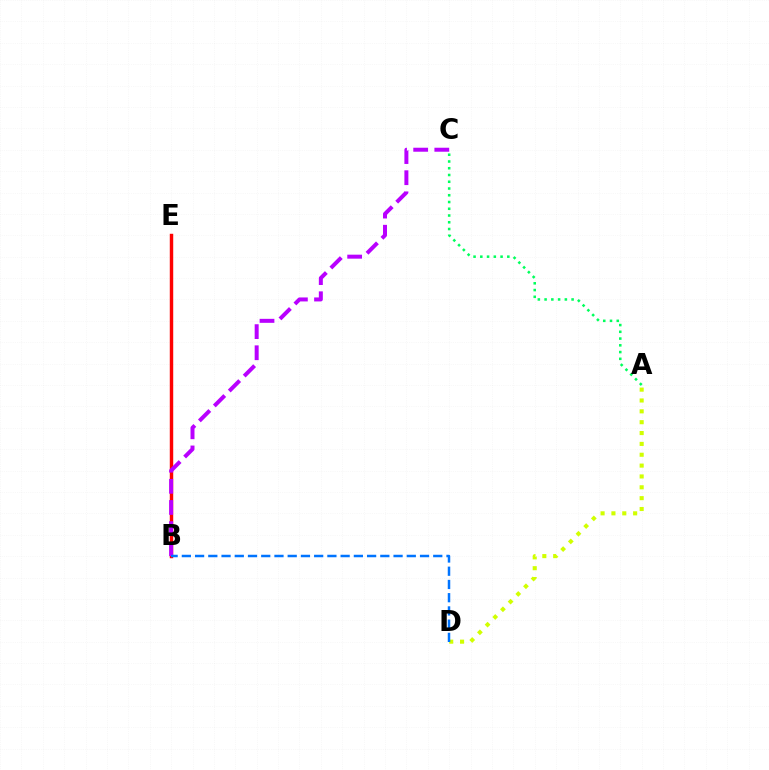{('B', 'E'): [{'color': '#ff0000', 'line_style': 'solid', 'thickness': 2.48}], ('A', 'D'): [{'color': '#d1ff00', 'line_style': 'dotted', 'thickness': 2.95}], ('A', 'C'): [{'color': '#00ff5c', 'line_style': 'dotted', 'thickness': 1.83}], ('B', 'C'): [{'color': '#b900ff', 'line_style': 'dashed', 'thickness': 2.87}], ('B', 'D'): [{'color': '#0074ff', 'line_style': 'dashed', 'thickness': 1.8}]}